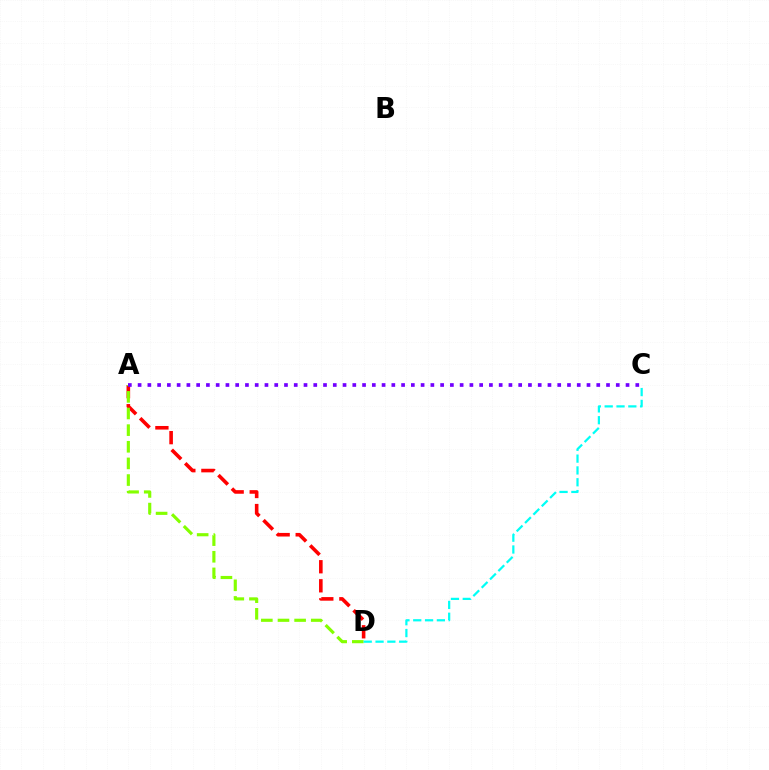{('A', 'D'): [{'color': '#ff0000', 'line_style': 'dashed', 'thickness': 2.59}, {'color': '#84ff00', 'line_style': 'dashed', 'thickness': 2.26}], ('C', 'D'): [{'color': '#00fff6', 'line_style': 'dashed', 'thickness': 1.61}], ('A', 'C'): [{'color': '#7200ff', 'line_style': 'dotted', 'thickness': 2.65}]}